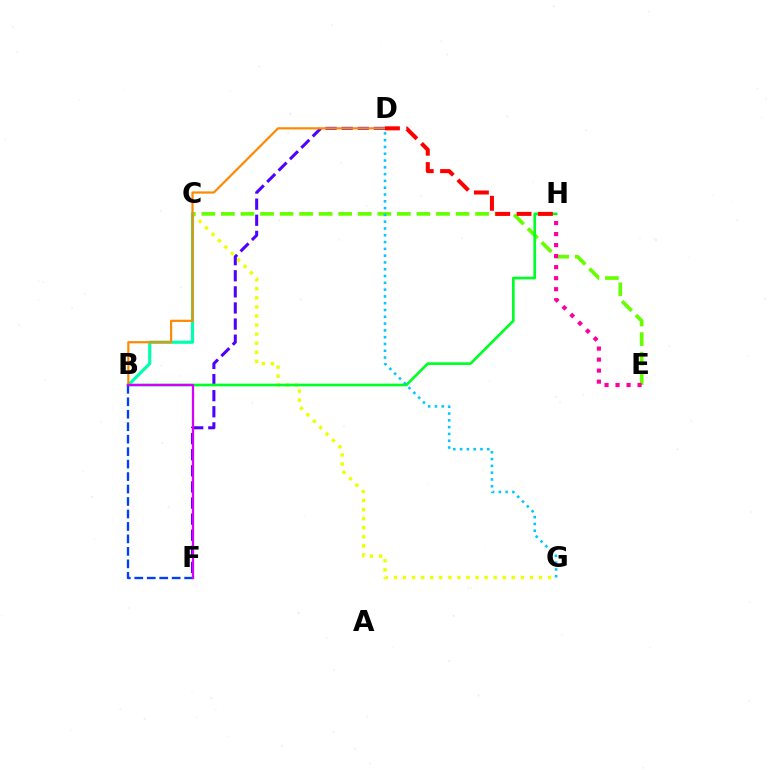{('C', 'G'): [{'color': '#eeff00', 'line_style': 'dotted', 'thickness': 2.46}], ('D', 'F'): [{'color': '#4f00ff', 'line_style': 'dashed', 'thickness': 2.19}], ('C', 'E'): [{'color': '#66ff00', 'line_style': 'dashed', 'thickness': 2.66}], ('B', 'H'): [{'color': '#00ff27', 'line_style': 'solid', 'thickness': 1.93}], ('B', 'C'): [{'color': '#00ffaf', 'line_style': 'solid', 'thickness': 2.29}], ('B', 'D'): [{'color': '#ff8800', 'line_style': 'solid', 'thickness': 1.58}], ('B', 'F'): [{'color': '#003fff', 'line_style': 'dashed', 'thickness': 1.69}, {'color': '#d600ff', 'line_style': 'solid', 'thickness': 1.63}], ('E', 'H'): [{'color': '#ff00a0', 'line_style': 'dotted', 'thickness': 2.99}], ('D', 'H'): [{'color': '#ff0000', 'line_style': 'dashed', 'thickness': 2.9}], ('D', 'G'): [{'color': '#00c7ff', 'line_style': 'dotted', 'thickness': 1.85}]}